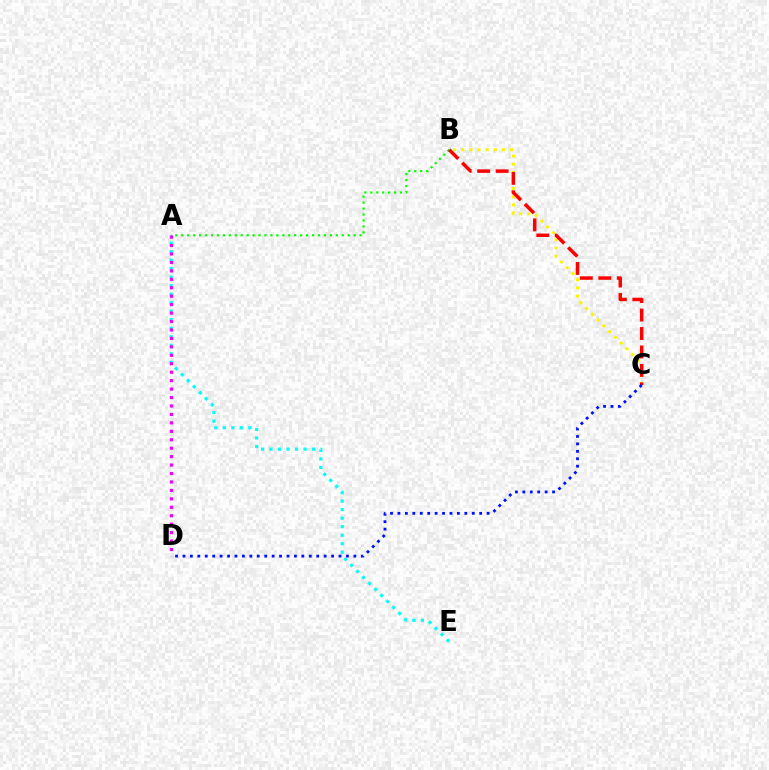{('A', 'B'): [{'color': '#08ff00', 'line_style': 'dotted', 'thickness': 1.61}], ('B', 'C'): [{'color': '#fcf500', 'line_style': 'dotted', 'thickness': 2.21}, {'color': '#ff0000', 'line_style': 'dashed', 'thickness': 2.51}], ('C', 'D'): [{'color': '#0010ff', 'line_style': 'dotted', 'thickness': 2.02}], ('A', 'E'): [{'color': '#00fff6', 'line_style': 'dotted', 'thickness': 2.31}], ('A', 'D'): [{'color': '#ee00ff', 'line_style': 'dotted', 'thickness': 2.29}]}